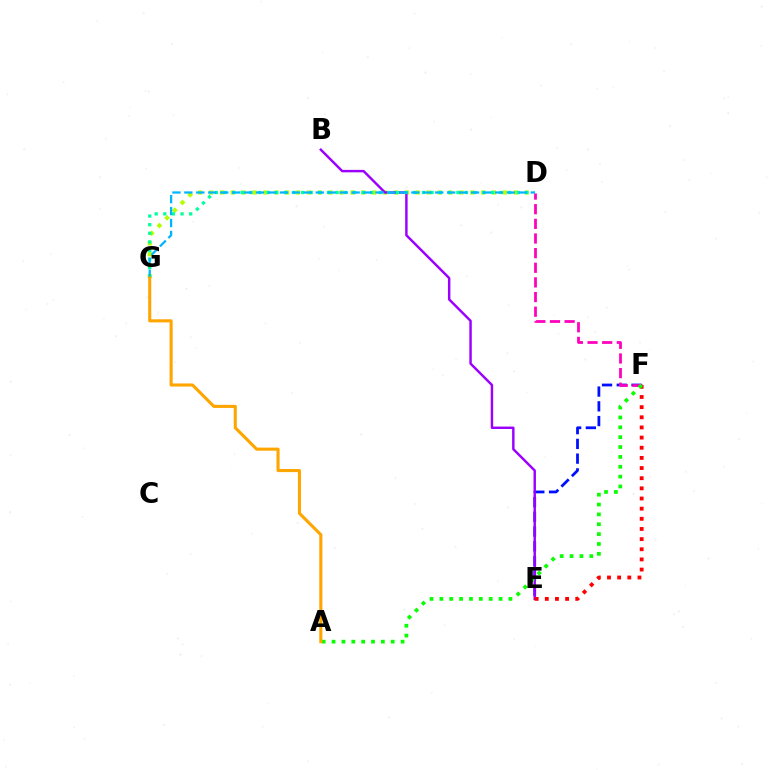{('D', 'G'): [{'color': '#b3ff00', 'line_style': 'dotted', 'thickness': 2.96}, {'color': '#00ff9d', 'line_style': 'dotted', 'thickness': 2.34}, {'color': '#00b5ff', 'line_style': 'dashed', 'thickness': 1.62}], ('E', 'F'): [{'color': '#0010ff', 'line_style': 'dashed', 'thickness': 2.0}, {'color': '#ff0000', 'line_style': 'dotted', 'thickness': 2.76}], ('B', 'E'): [{'color': '#9b00ff', 'line_style': 'solid', 'thickness': 1.76}], ('D', 'F'): [{'color': '#ff00bd', 'line_style': 'dashed', 'thickness': 1.99}], ('A', 'F'): [{'color': '#08ff00', 'line_style': 'dotted', 'thickness': 2.68}], ('A', 'G'): [{'color': '#ffa500', 'line_style': 'solid', 'thickness': 2.22}]}